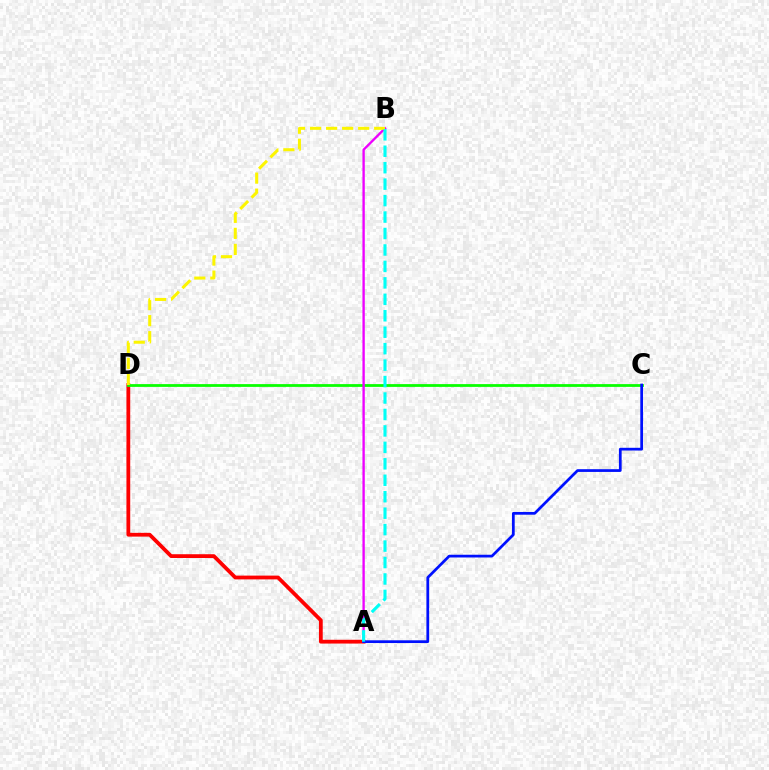{('A', 'D'): [{'color': '#ff0000', 'line_style': 'solid', 'thickness': 2.73}], ('C', 'D'): [{'color': '#08ff00', 'line_style': 'solid', 'thickness': 2.0}], ('A', 'B'): [{'color': '#ee00ff', 'line_style': 'solid', 'thickness': 1.7}, {'color': '#00fff6', 'line_style': 'dashed', 'thickness': 2.23}], ('B', 'D'): [{'color': '#fcf500', 'line_style': 'dashed', 'thickness': 2.18}], ('A', 'C'): [{'color': '#0010ff', 'line_style': 'solid', 'thickness': 1.97}]}